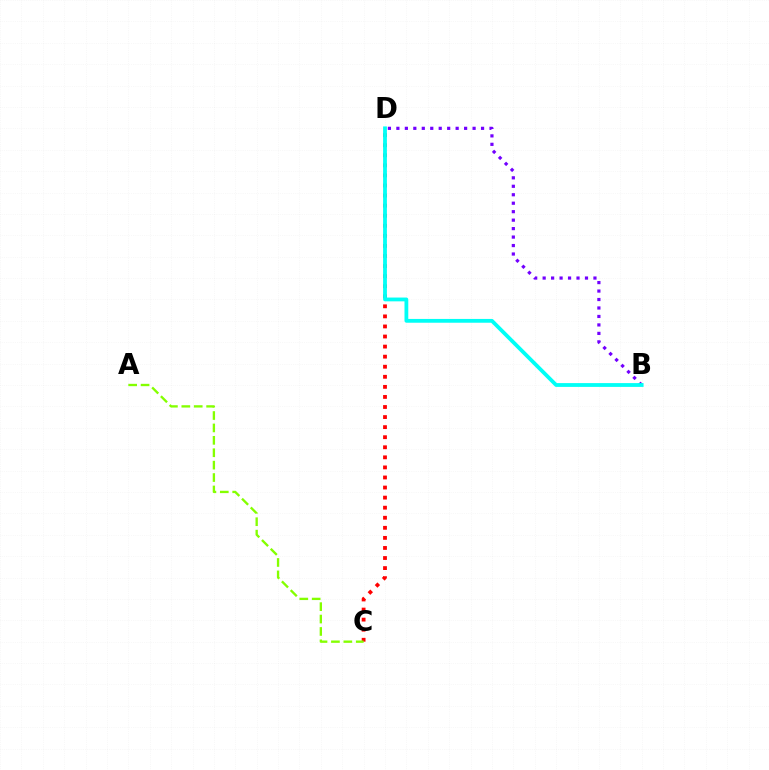{('C', 'D'): [{'color': '#ff0000', 'line_style': 'dotted', 'thickness': 2.74}], ('A', 'C'): [{'color': '#84ff00', 'line_style': 'dashed', 'thickness': 1.68}], ('B', 'D'): [{'color': '#7200ff', 'line_style': 'dotted', 'thickness': 2.3}, {'color': '#00fff6', 'line_style': 'solid', 'thickness': 2.73}]}